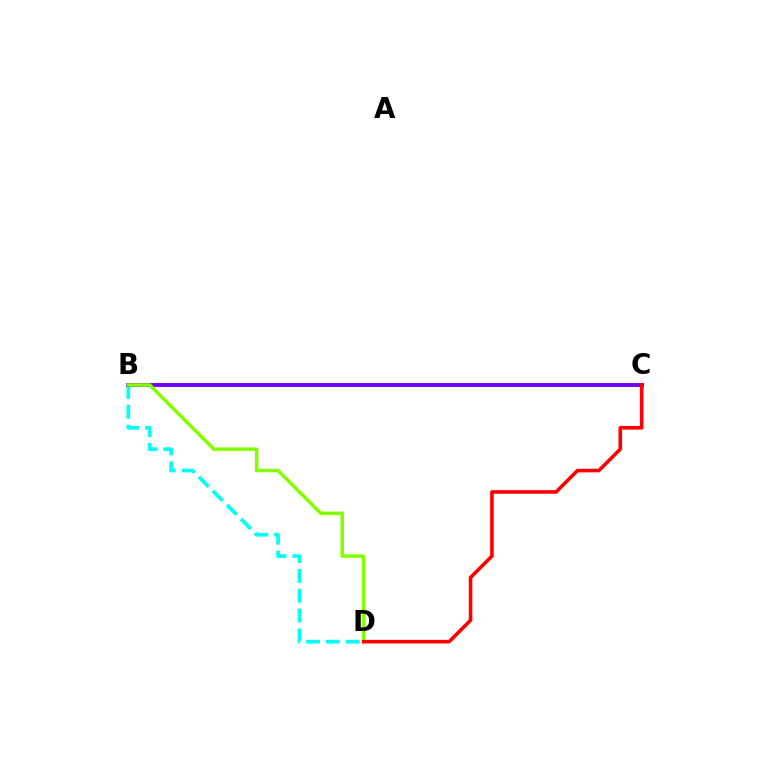{('B', 'D'): [{'color': '#00fff6', 'line_style': 'dashed', 'thickness': 2.7}, {'color': '#84ff00', 'line_style': 'solid', 'thickness': 2.51}], ('B', 'C'): [{'color': '#7200ff', 'line_style': 'solid', 'thickness': 2.81}], ('C', 'D'): [{'color': '#ff0000', 'line_style': 'solid', 'thickness': 2.58}]}